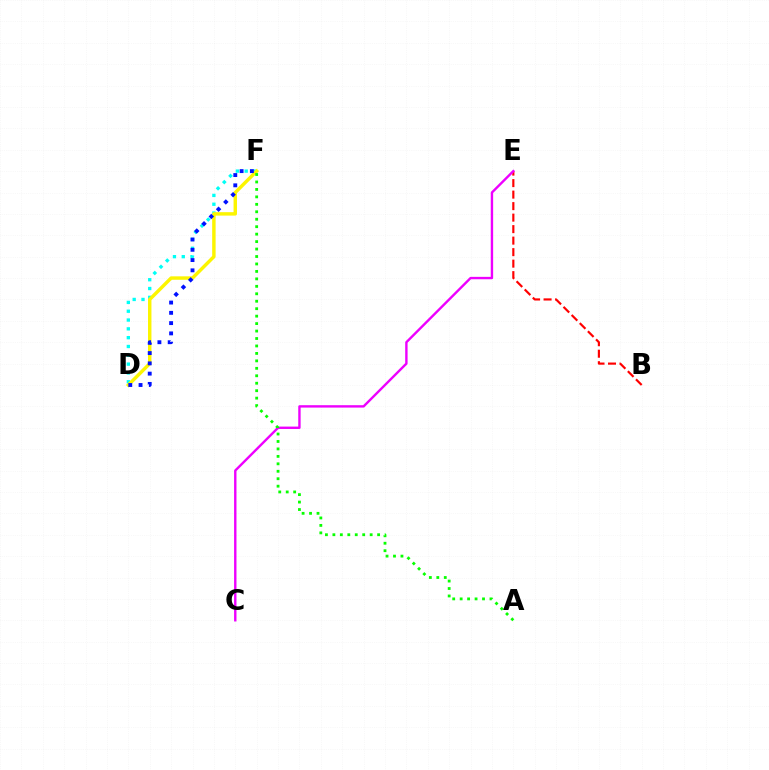{('D', 'F'): [{'color': '#00fff6', 'line_style': 'dotted', 'thickness': 2.4}, {'color': '#fcf500', 'line_style': 'solid', 'thickness': 2.47}, {'color': '#0010ff', 'line_style': 'dotted', 'thickness': 2.79}], ('B', 'E'): [{'color': '#ff0000', 'line_style': 'dashed', 'thickness': 1.56}], ('C', 'E'): [{'color': '#ee00ff', 'line_style': 'solid', 'thickness': 1.72}], ('A', 'F'): [{'color': '#08ff00', 'line_style': 'dotted', 'thickness': 2.03}]}